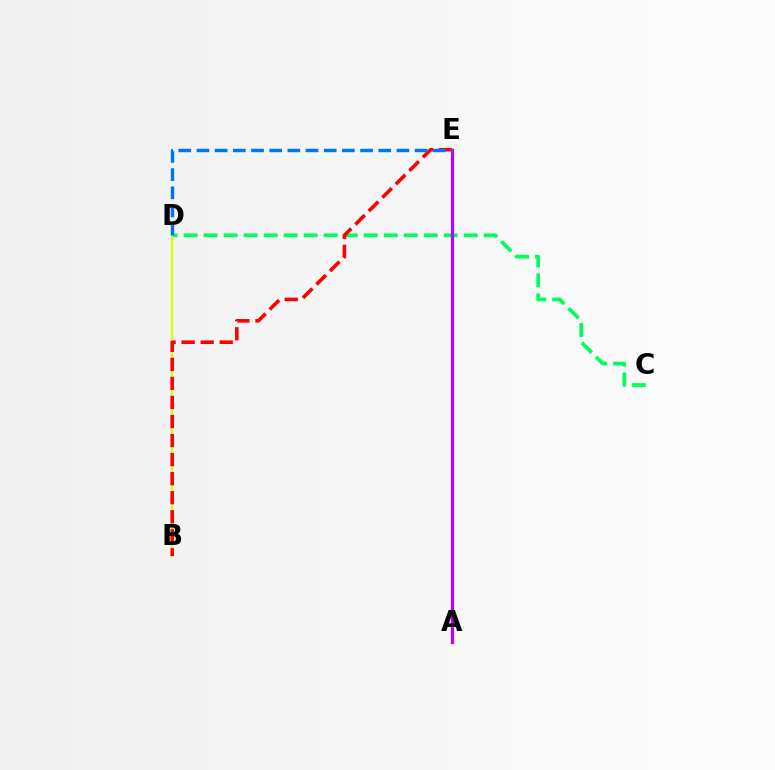{('C', 'D'): [{'color': '#00ff5c', 'line_style': 'dashed', 'thickness': 2.72}], ('B', 'D'): [{'color': '#d1ff00', 'line_style': 'solid', 'thickness': 1.59}], ('B', 'E'): [{'color': '#ff0000', 'line_style': 'dashed', 'thickness': 2.59}], ('A', 'E'): [{'color': '#b900ff', 'line_style': 'solid', 'thickness': 2.3}], ('D', 'E'): [{'color': '#0074ff', 'line_style': 'dashed', 'thickness': 2.47}]}